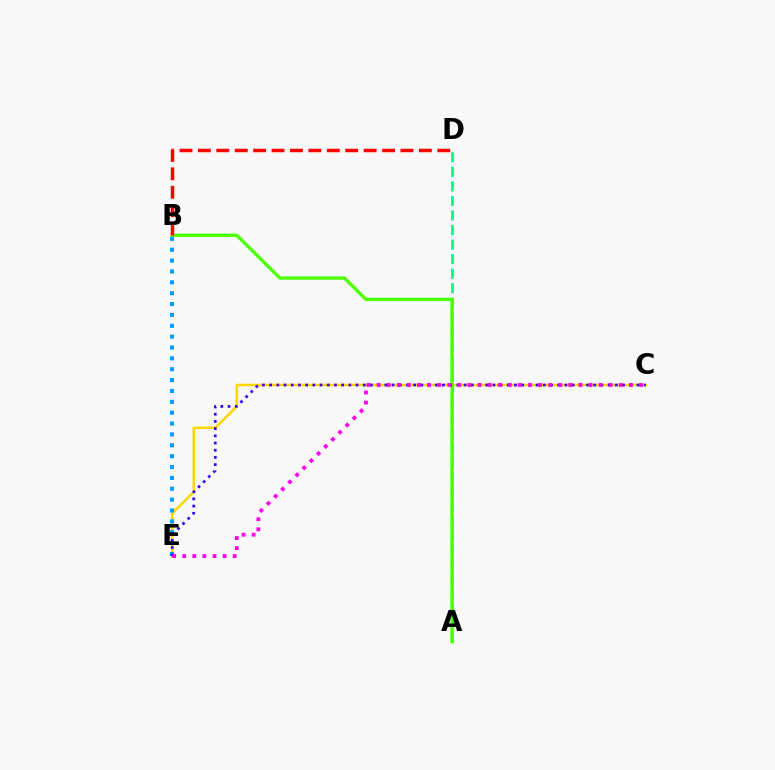{('A', 'D'): [{'color': '#00ff86', 'line_style': 'dashed', 'thickness': 1.98}], ('C', 'E'): [{'color': '#ffd500', 'line_style': 'solid', 'thickness': 1.83}, {'color': '#3700ff', 'line_style': 'dotted', 'thickness': 1.96}, {'color': '#ff00ed', 'line_style': 'dotted', 'thickness': 2.74}], ('A', 'B'): [{'color': '#4fff00', 'line_style': 'solid', 'thickness': 2.43}], ('B', 'D'): [{'color': '#ff0000', 'line_style': 'dashed', 'thickness': 2.5}], ('B', 'E'): [{'color': '#009eff', 'line_style': 'dotted', 'thickness': 2.95}]}